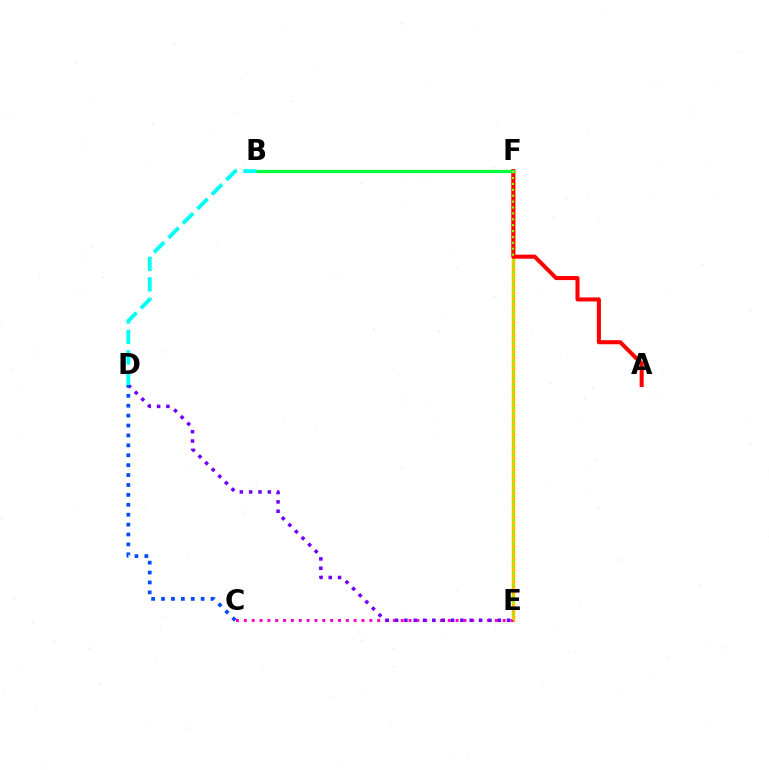{('E', 'F'): [{'color': '#ffbd00', 'line_style': 'solid', 'thickness': 2.49}, {'color': '#84ff00', 'line_style': 'dotted', 'thickness': 1.6}], ('A', 'F'): [{'color': '#ff0000', 'line_style': 'solid', 'thickness': 2.92}], ('C', 'E'): [{'color': '#ff00cf', 'line_style': 'dotted', 'thickness': 2.13}], ('D', 'E'): [{'color': '#7200ff', 'line_style': 'dotted', 'thickness': 2.54}], ('B', 'F'): [{'color': '#00ff39', 'line_style': 'solid', 'thickness': 2.3}], ('C', 'D'): [{'color': '#004bff', 'line_style': 'dotted', 'thickness': 2.69}], ('B', 'D'): [{'color': '#00fff6', 'line_style': 'dashed', 'thickness': 2.78}]}